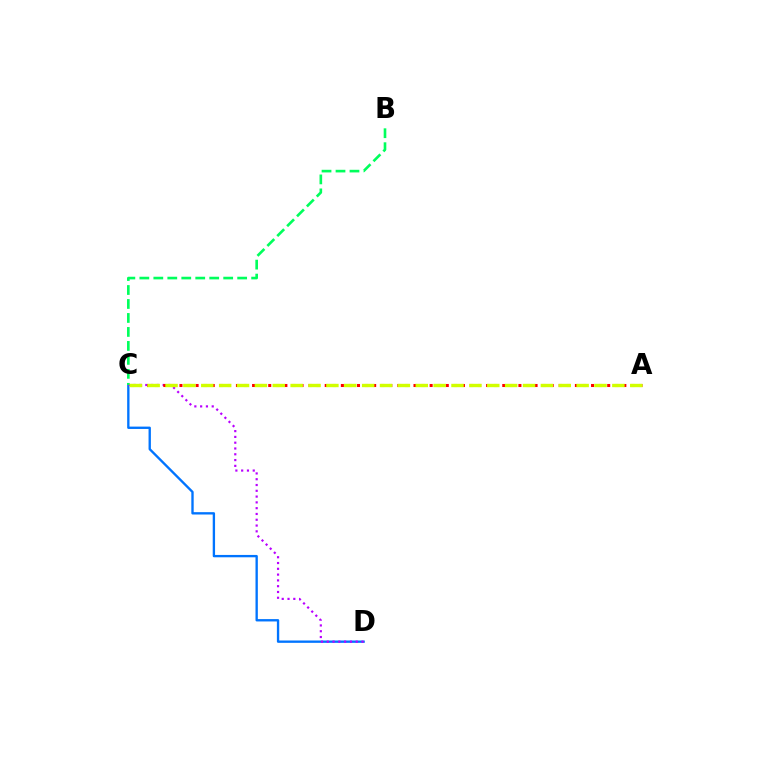{('C', 'D'): [{'color': '#0074ff', 'line_style': 'solid', 'thickness': 1.69}, {'color': '#b900ff', 'line_style': 'dotted', 'thickness': 1.57}], ('B', 'C'): [{'color': '#00ff5c', 'line_style': 'dashed', 'thickness': 1.9}], ('A', 'C'): [{'color': '#ff0000', 'line_style': 'dotted', 'thickness': 2.19}, {'color': '#d1ff00', 'line_style': 'dashed', 'thickness': 2.43}]}